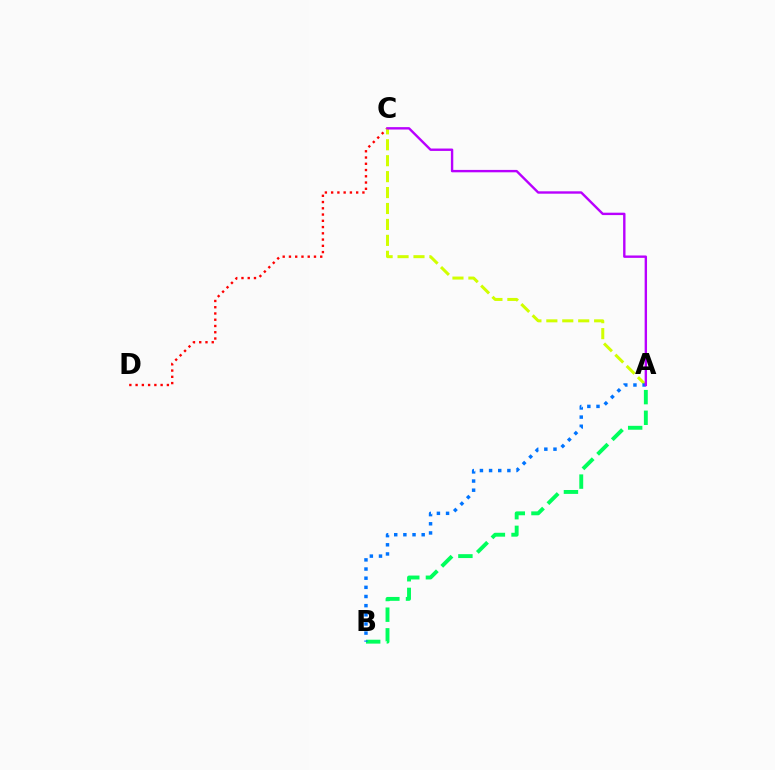{('C', 'D'): [{'color': '#ff0000', 'line_style': 'dotted', 'thickness': 1.7}], ('A', 'B'): [{'color': '#00ff5c', 'line_style': 'dashed', 'thickness': 2.81}, {'color': '#0074ff', 'line_style': 'dotted', 'thickness': 2.49}], ('A', 'C'): [{'color': '#d1ff00', 'line_style': 'dashed', 'thickness': 2.16}, {'color': '#b900ff', 'line_style': 'solid', 'thickness': 1.72}]}